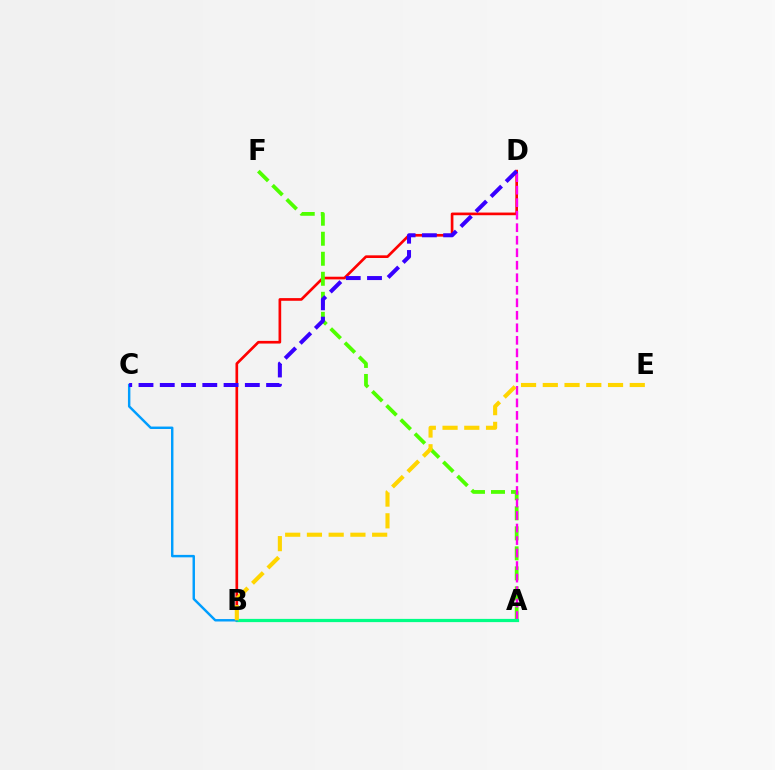{('B', 'D'): [{'color': '#ff0000', 'line_style': 'solid', 'thickness': 1.92}], ('A', 'F'): [{'color': '#4fff00', 'line_style': 'dashed', 'thickness': 2.72}], ('A', 'D'): [{'color': '#ff00ed', 'line_style': 'dashed', 'thickness': 1.7}], ('A', 'B'): [{'color': '#00ff86', 'line_style': 'solid', 'thickness': 2.33}], ('B', 'C'): [{'color': '#009eff', 'line_style': 'solid', 'thickness': 1.76}], ('C', 'D'): [{'color': '#3700ff', 'line_style': 'dashed', 'thickness': 2.89}], ('B', 'E'): [{'color': '#ffd500', 'line_style': 'dashed', 'thickness': 2.95}]}